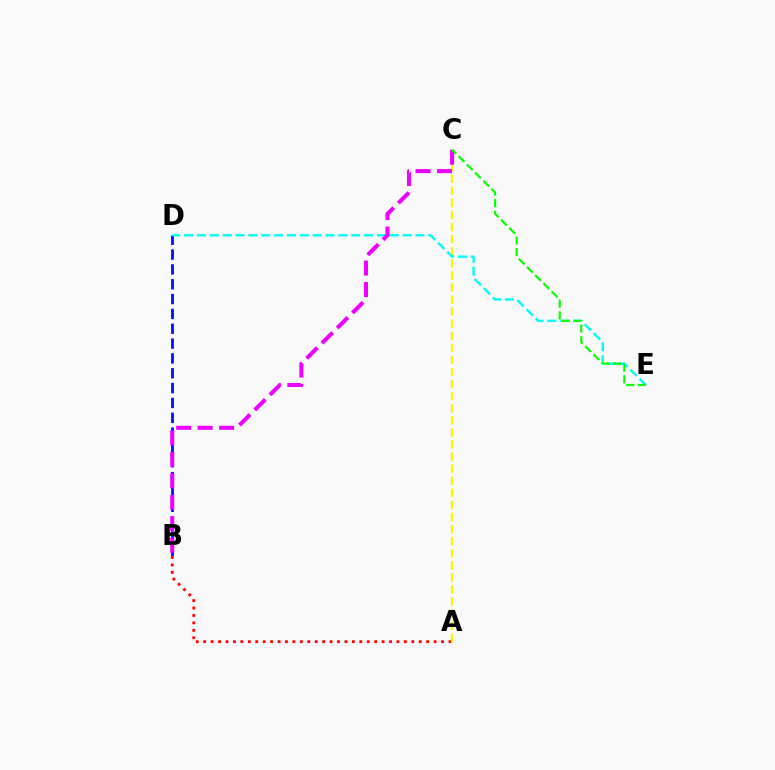{('B', 'D'): [{'color': '#0010ff', 'line_style': 'dashed', 'thickness': 2.02}], ('A', 'B'): [{'color': '#ff0000', 'line_style': 'dotted', 'thickness': 2.02}], ('A', 'C'): [{'color': '#fcf500', 'line_style': 'dashed', 'thickness': 1.64}], ('D', 'E'): [{'color': '#00fff6', 'line_style': 'dashed', 'thickness': 1.75}], ('B', 'C'): [{'color': '#ee00ff', 'line_style': 'dashed', 'thickness': 2.92}], ('C', 'E'): [{'color': '#08ff00', 'line_style': 'dashed', 'thickness': 1.58}]}